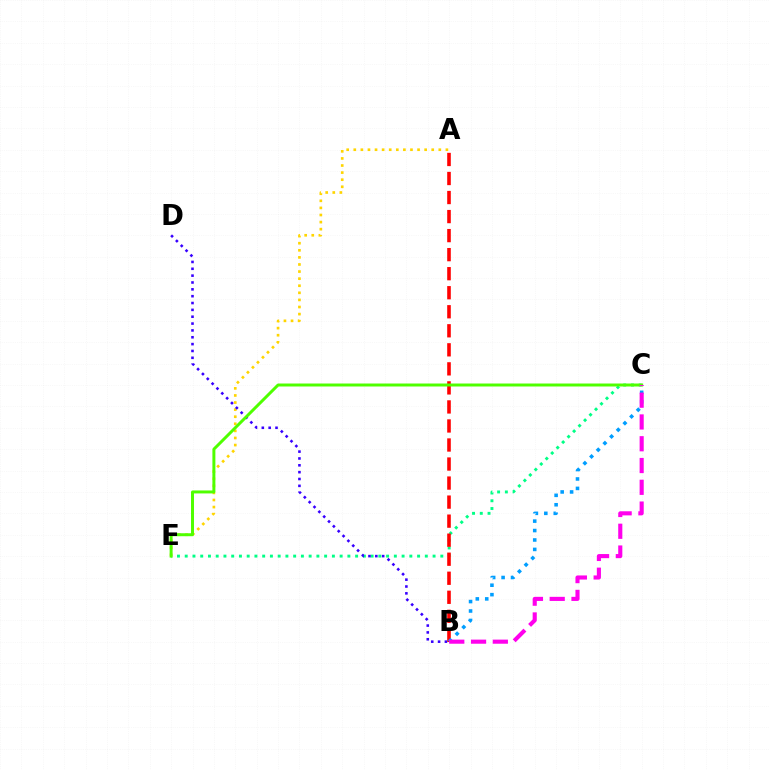{('A', 'E'): [{'color': '#ffd500', 'line_style': 'dotted', 'thickness': 1.93}], ('C', 'E'): [{'color': '#00ff86', 'line_style': 'dotted', 'thickness': 2.1}, {'color': '#4fff00', 'line_style': 'solid', 'thickness': 2.14}], ('A', 'B'): [{'color': '#ff0000', 'line_style': 'dashed', 'thickness': 2.59}], ('B', 'C'): [{'color': '#009eff', 'line_style': 'dotted', 'thickness': 2.56}, {'color': '#ff00ed', 'line_style': 'dashed', 'thickness': 2.96}], ('B', 'D'): [{'color': '#3700ff', 'line_style': 'dotted', 'thickness': 1.86}]}